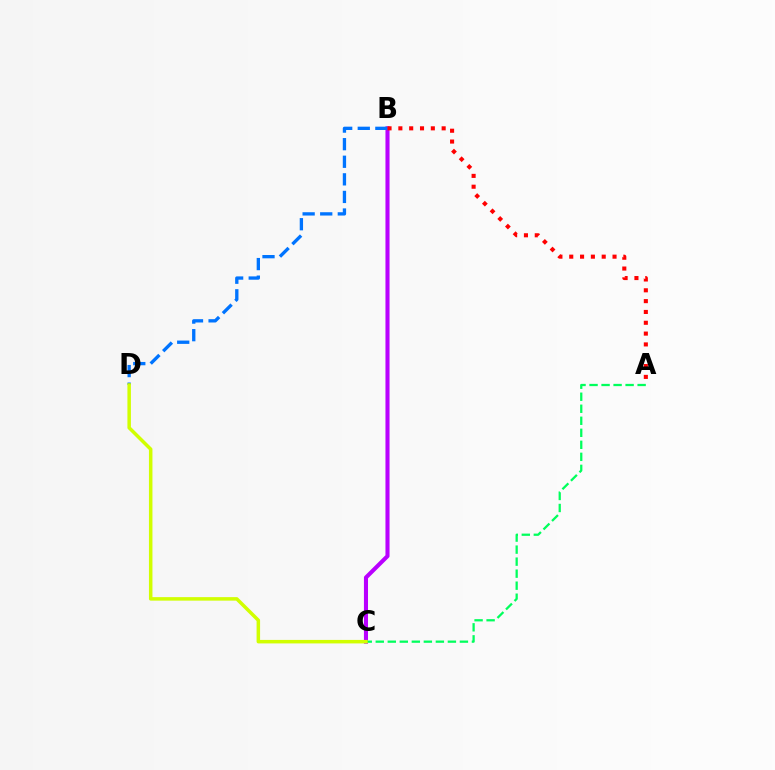{('B', 'C'): [{'color': '#b900ff', 'line_style': 'solid', 'thickness': 2.93}], ('B', 'D'): [{'color': '#0074ff', 'line_style': 'dashed', 'thickness': 2.39}], ('A', 'B'): [{'color': '#ff0000', 'line_style': 'dotted', 'thickness': 2.94}], ('A', 'C'): [{'color': '#00ff5c', 'line_style': 'dashed', 'thickness': 1.63}], ('C', 'D'): [{'color': '#d1ff00', 'line_style': 'solid', 'thickness': 2.52}]}